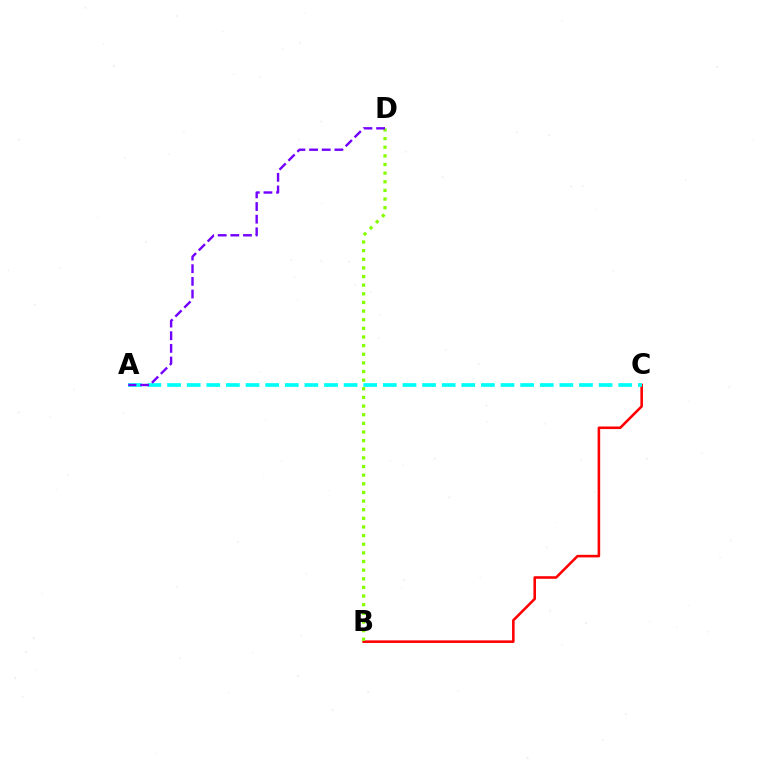{('B', 'C'): [{'color': '#ff0000', 'line_style': 'solid', 'thickness': 1.85}], ('B', 'D'): [{'color': '#84ff00', 'line_style': 'dotted', 'thickness': 2.35}], ('A', 'C'): [{'color': '#00fff6', 'line_style': 'dashed', 'thickness': 2.66}], ('A', 'D'): [{'color': '#7200ff', 'line_style': 'dashed', 'thickness': 1.72}]}